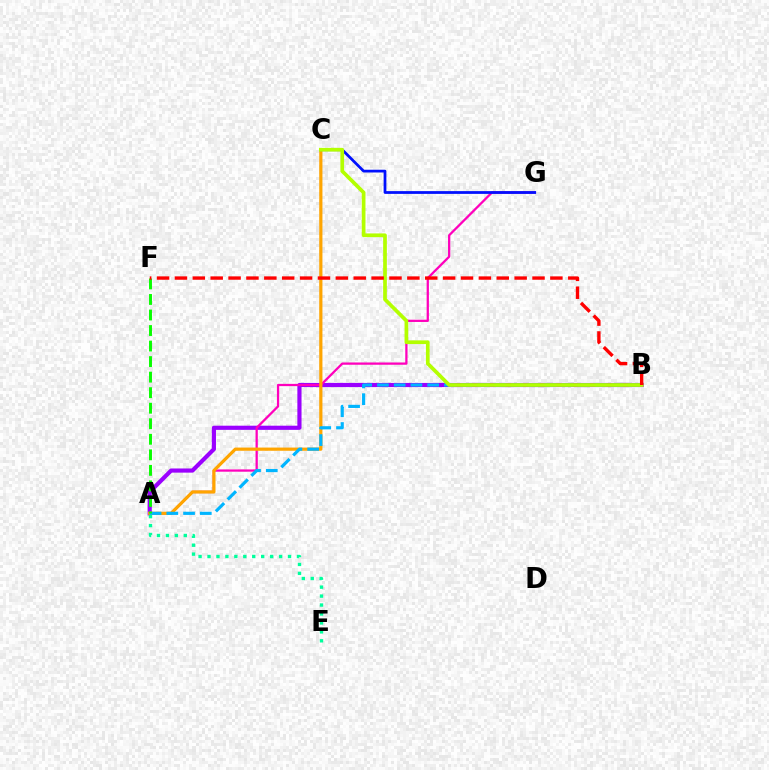{('A', 'B'): [{'color': '#9b00ff', 'line_style': 'solid', 'thickness': 2.99}, {'color': '#00b5ff', 'line_style': 'dashed', 'thickness': 2.27}], ('A', 'G'): [{'color': '#ff00bd', 'line_style': 'solid', 'thickness': 1.63}], ('A', 'C'): [{'color': '#ffa500', 'line_style': 'solid', 'thickness': 2.31}], ('C', 'G'): [{'color': '#0010ff', 'line_style': 'solid', 'thickness': 1.98}], ('A', 'E'): [{'color': '#00ff9d', 'line_style': 'dotted', 'thickness': 2.43}], ('B', 'C'): [{'color': '#b3ff00', 'line_style': 'solid', 'thickness': 2.67}], ('A', 'F'): [{'color': '#08ff00', 'line_style': 'dashed', 'thickness': 2.11}], ('B', 'F'): [{'color': '#ff0000', 'line_style': 'dashed', 'thickness': 2.43}]}